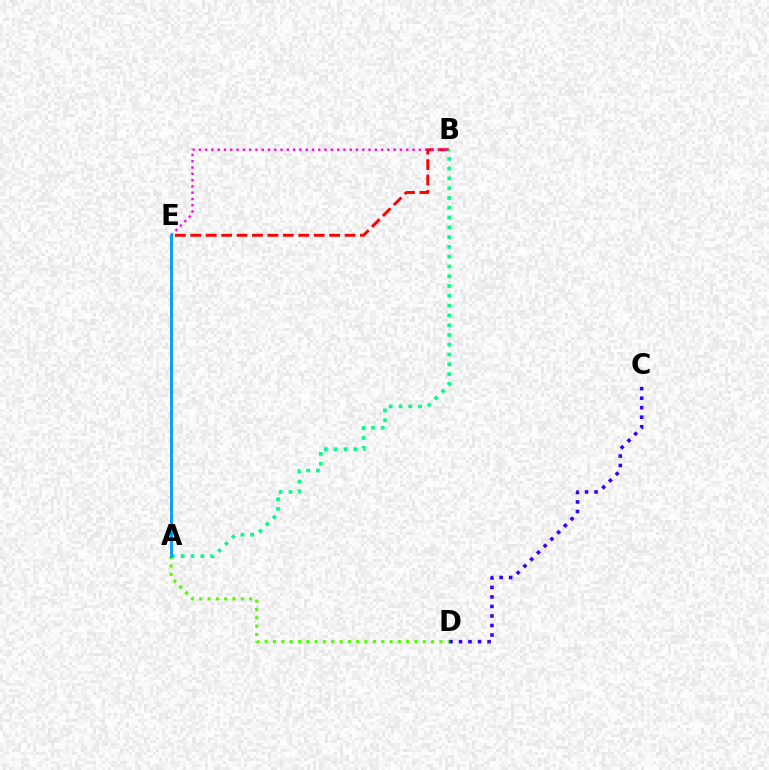{('C', 'D'): [{'color': '#3700ff', 'line_style': 'dotted', 'thickness': 2.59}], ('B', 'E'): [{'color': '#ff0000', 'line_style': 'dashed', 'thickness': 2.1}, {'color': '#ff00ed', 'line_style': 'dotted', 'thickness': 1.71}], ('A', 'D'): [{'color': '#4fff00', 'line_style': 'dotted', 'thickness': 2.26}], ('A', 'E'): [{'color': '#ffd500', 'line_style': 'dashed', 'thickness': 2.01}, {'color': '#009eff', 'line_style': 'solid', 'thickness': 2.06}], ('A', 'B'): [{'color': '#00ff86', 'line_style': 'dotted', 'thickness': 2.66}]}